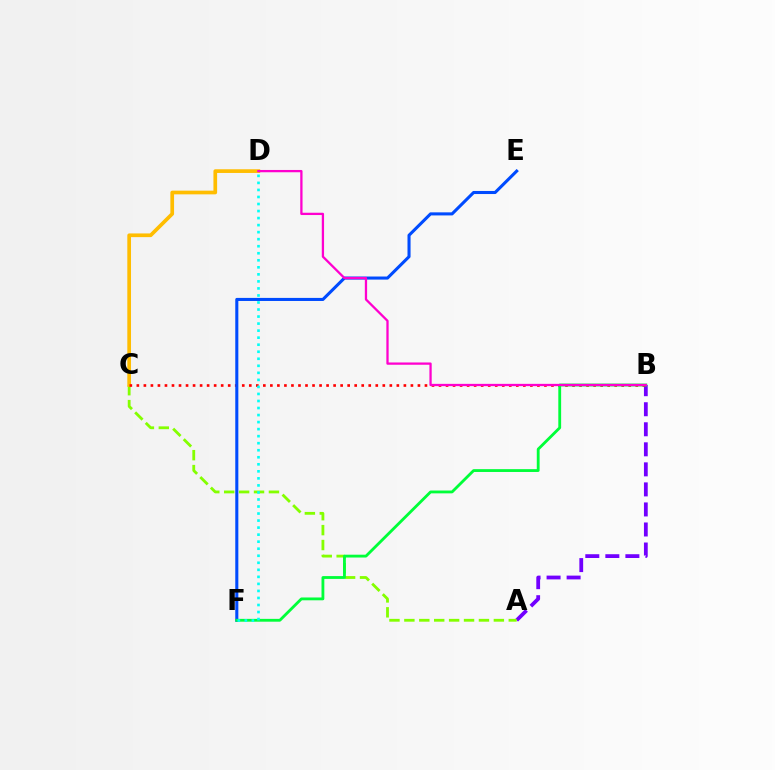{('A', 'B'): [{'color': '#7200ff', 'line_style': 'dashed', 'thickness': 2.72}], ('A', 'C'): [{'color': '#84ff00', 'line_style': 'dashed', 'thickness': 2.03}], ('C', 'D'): [{'color': '#ffbd00', 'line_style': 'solid', 'thickness': 2.66}], ('B', 'C'): [{'color': '#ff0000', 'line_style': 'dotted', 'thickness': 1.91}], ('E', 'F'): [{'color': '#004bff', 'line_style': 'solid', 'thickness': 2.21}], ('B', 'F'): [{'color': '#00ff39', 'line_style': 'solid', 'thickness': 2.03}], ('B', 'D'): [{'color': '#ff00cf', 'line_style': 'solid', 'thickness': 1.65}], ('D', 'F'): [{'color': '#00fff6', 'line_style': 'dotted', 'thickness': 1.91}]}